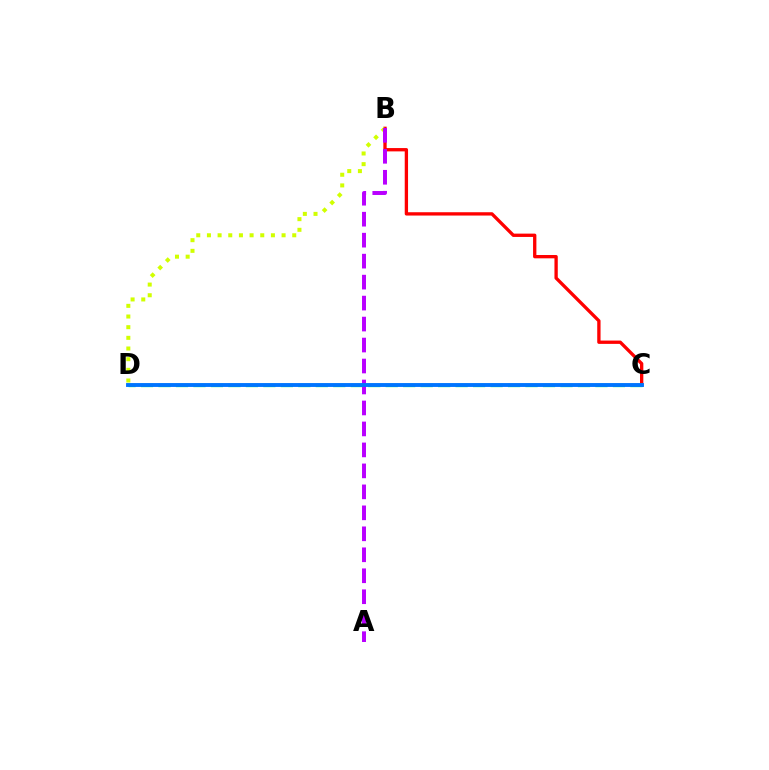{('B', 'C'): [{'color': '#ff0000', 'line_style': 'solid', 'thickness': 2.39}], ('B', 'D'): [{'color': '#d1ff00', 'line_style': 'dotted', 'thickness': 2.9}], ('A', 'B'): [{'color': '#b900ff', 'line_style': 'dashed', 'thickness': 2.85}], ('C', 'D'): [{'color': '#00ff5c', 'line_style': 'dashed', 'thickness': 2.37}, {'color': '#0074ff', 'line_style': 'solid', 'thickness': 2.79}]}